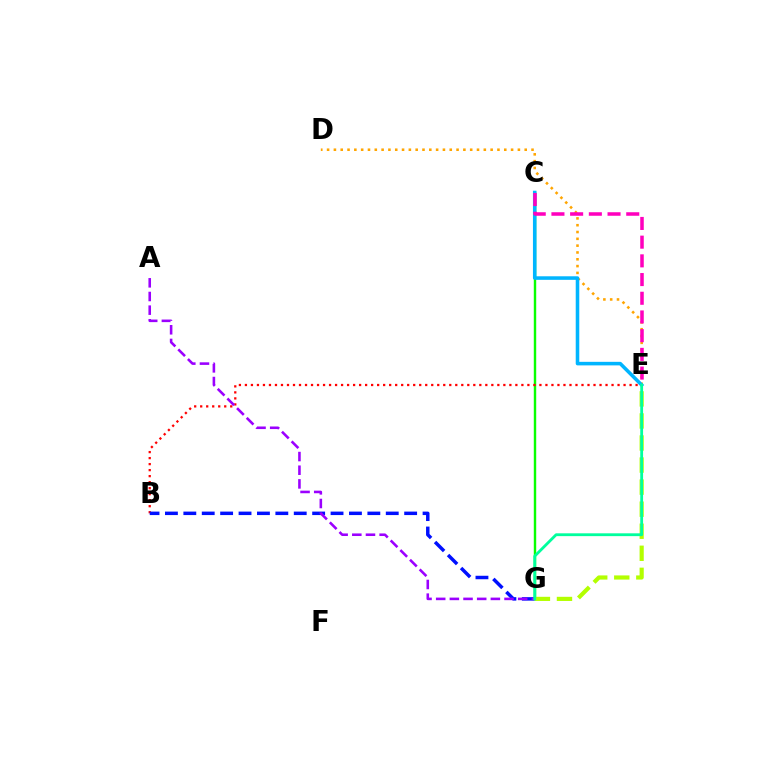{('D', 'E'): [{'color': '#ffa500', 'line_style': 'dotted', 'thickness': 1.85}], ('C', 'G'): [{'color': '#08ff00', 'line_style': 'solid', 'thickness': 1.74}], ('C', 'E'): [{'color': '#00b5ff', 'line_style': 'solid', 'thickness': 2.56}, {'color': '#ff00bd', 'line_style': 'dashed', 'thickness': 2.54}], ('B', 'E'): [{'color': '#ff0000', 'line_style': 'dotted', 'thickness': 1.63}], ('B', 'G'): [{'color': '#0010ff', 'line_style': 'dashed', 'thickness': 2.5}], ('A', 'G'): [{'color': '#9b00ff', 'line_style': 'dashed', 'thickness': 1.86}], ('E', 'G'): [{'color': '#b3ff00', 'line_style': 'dashed', 'thickness': 3.0}, {'color': '#00ff9d', 'line_style': 'solid', 'thickness': 2.03}]}